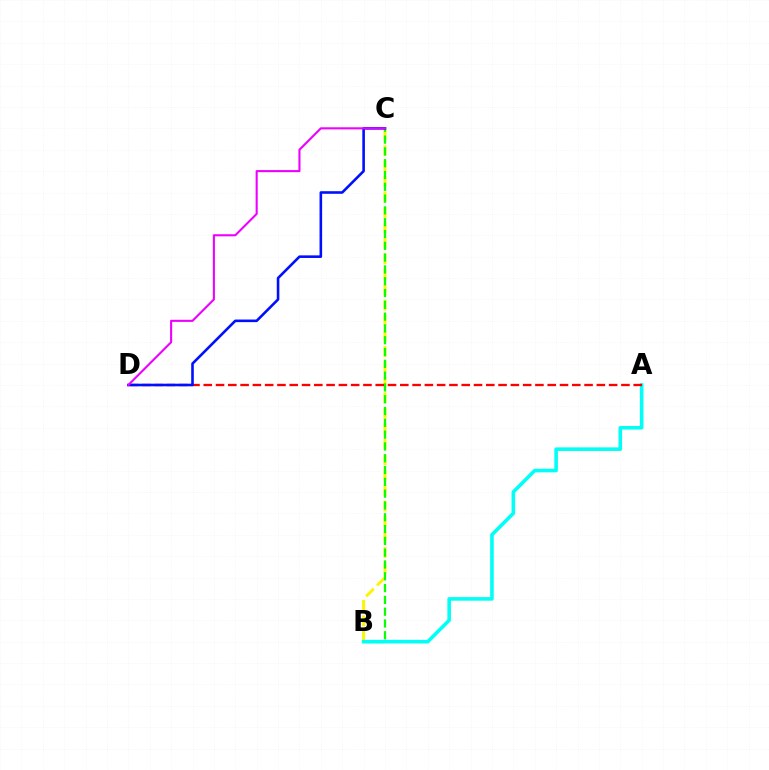{('B', 'C'): [{'color': '#fcf500', 'line_style': 'dashed', 'thickness': 2.1}, {'color': '#08ff00', 'line_style': 'dashed', 'thickness': 1.6}], ('A', 'B'): [{'color': '#00fff6', 'line_style': 'solid', 'thickness': 2.59}], ('A', 'D'): [{'color': '#ff0000', 'line_style': 'dashed', 'thickness': 1.67}], ('C', 'D'): [{'color': '#0010ff', 'line_style': 'solid', 'thickness': 1.87}, {'color': '#ee00ff', 'line_style': 'solid', 'thickness': 1.51}]}